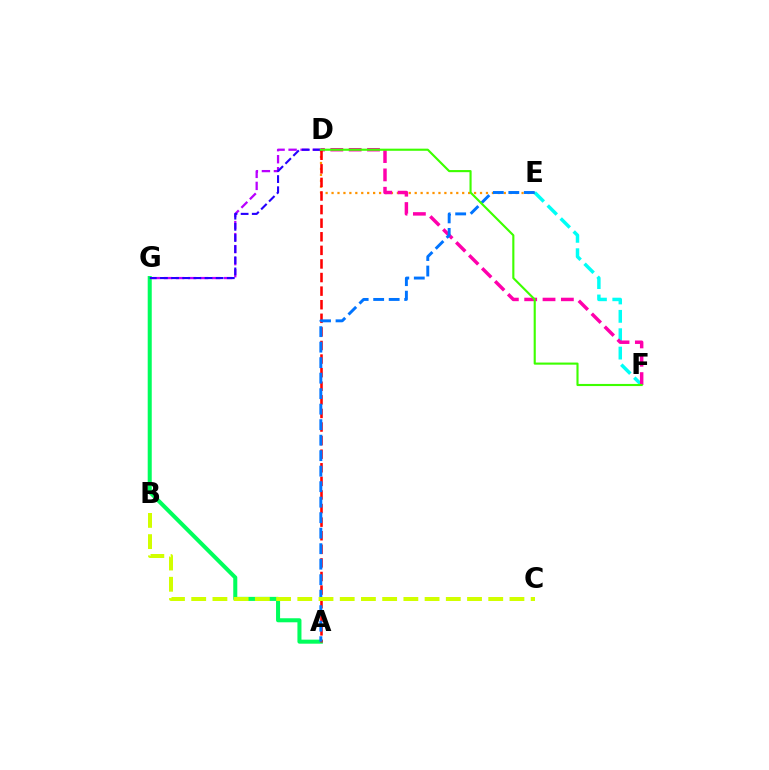{('D', 'E'): [{'color': '#ff9400', 'line_style': 'dotted', 'thickness': 1.61}], ('A', 'G'): [{'color': '#00ff5c', 'line_style': 'solid', 'thickness': 2.91}], ('D', 'G'): [{'color': '#b900ff', 'line_style': 'dashed', 'thickness': 1.63}, {'color': '#2500ff', 'line_style': 'dashed', 'thickness': 1.51}], ('E', 'F'): [{'color': '#00fff6', 'line_style': 'dashed', 'thickness': 2.5}], ('D', 'F'): [{'color': '#ff00ac', 'line_style': 'dashed', 'thickness': 2.49}, {'color': '#3dff00', 'line_style': 'solid', 'thickness': 1.53}], ('A', 'D'): [{'color': '#ff0000', 'line_style': 'dashed', 'thickness': 1.85}], ('A', 'E'): [{'color': '#0074ff', 'line_style': 'dashed', 'thickness': 2.11}], ('B', 'C'): [{'color': '#d1ff00', 'line_style': 'dashed', 'thickness': 2.88}]}